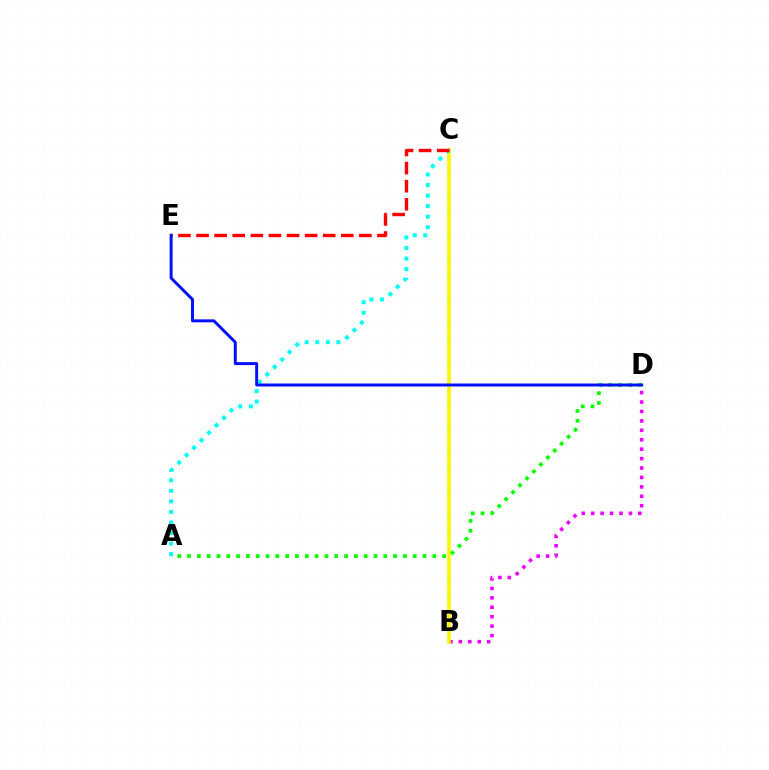{('B', 'D'): [{'color': '#ee00ff', 'line_style': 'dotted', 'thickness': 2.56}], ('B', 'C'): [{'color': '#fcf500', 'line_style': 'solid', 'thickness': 2.61}], ('A', 'C'): [{'color': '#00fff6', 'line_style': 'dotted', 'thickness': 2.87}], ('A', 'D'): [{'color': '#08ff00', 'line_style': 'dotted', 'thickness': 2.67}], ('C', 'E'): [{'color': '#ff0000', 'line_style': 'dashed', 'thickness': 2.46}], ('D', 'E'): [{'color': '#0010ff', 'line_style': 'solid', 'thickness': 2.13}]}